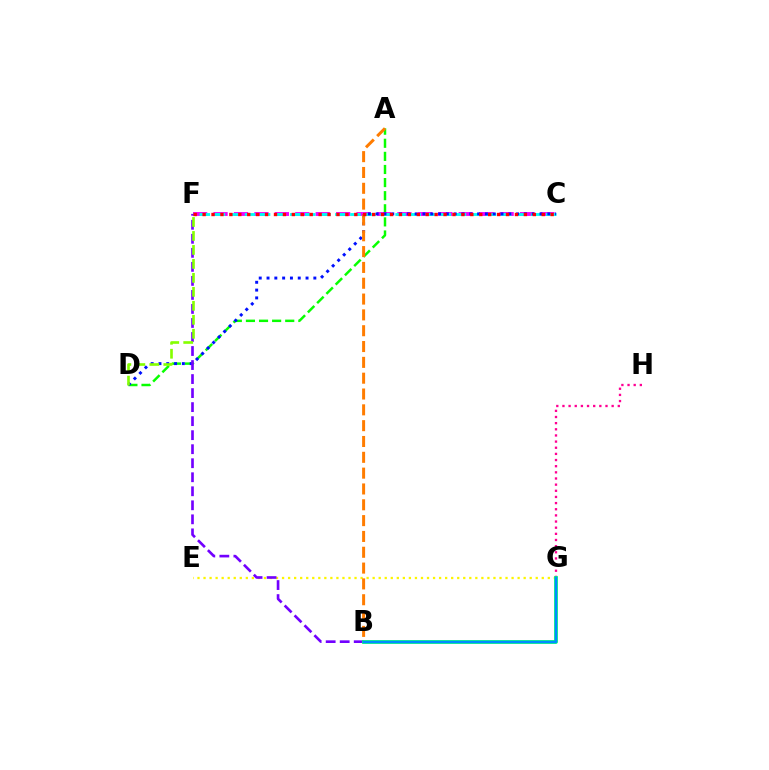{('E', 'G'): [{'color': '#fcf500', 'line_style': 'dotted', 'thickness': 1.64}], ('A', 'D'): [{'color': '#08ff00', 'line_style': 'dashed', 'thickness': 1.78}], ('C', 'F'): [{'color': '#ee00ff', 'line_style': 'dashed', 'thickness': 2.78}, {'color': '#00fff6', 'line_style': 'dashed', 'thickness': 2.05}, {'color': '#ff0000', 'line_style': 'dotted', 'thickness': 2.42}], ('G', 'H'): [{'color': '#ff0094', 'line_style': 'dotted', 'thickness': 1.67}], ('C', 'D'): [{'color': '#0010ff', 'line_style': 'dotted', 'thickness': 2.12}], ('B', 'F'): [{'color': '#7200ff', 'line_style': 'dashed', 'thickness': 1.91}], ('D', 'F'): [{'color': '#84ff00', 'line_style': 'dashed', 'thickness': 1.9}], ('B', 'G'): [{'color': '#00ff74', 'line_style': 'solid', 'thickness': 2.73}, {'color': '#008cff', 'line_style': 'solid', 'thickness': 1.77}], ('A', 'B'): [{'color': '#ff7c00', 'line_style': 'dashed', 'thickness': 2.15}]}